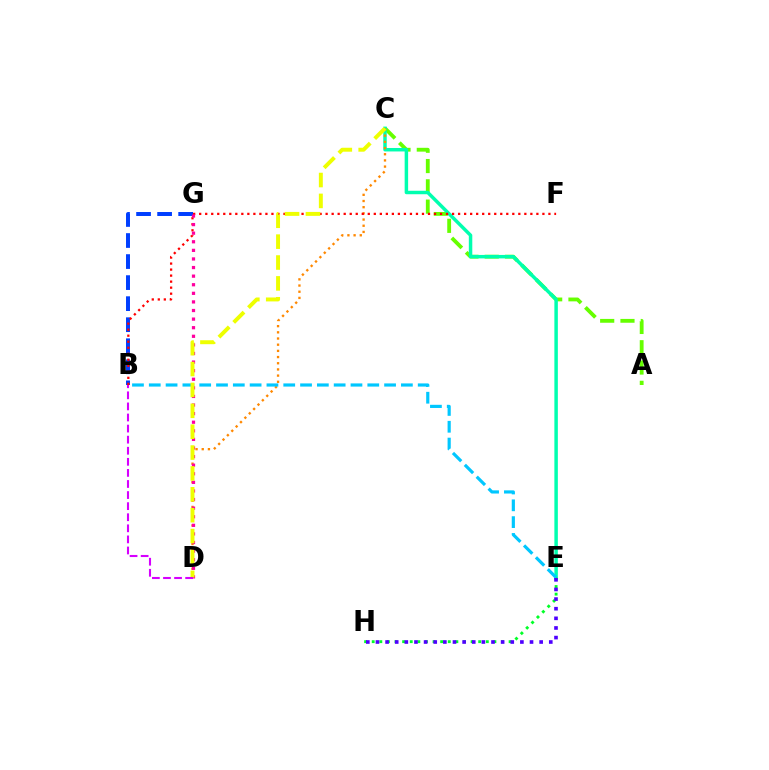{('A', 'C'): [{'color': '#66ff00', 'line_style': 'dashed', 'thickness': 2.76}], ('B', 'G'): [{'color': '#003fff', 'line_style': 'dashed', 'thickness': 2.86}], ('C', 'E'): [{'color': '#00ffaf', 'line_style': 'solid', 'thickness': 2.5}], ('C', 'D'): [{'color': '#ff8800', 'line_style': 'dotted', 'thickness': 1.68}, {'color': '#eeff00', 'line_style': 'dashed', 'thickness': 2.84}], ('E', 'H'): [{'color': '#00ff27', 'line_style': 'dotted', 'thickness': 2.07}, {'color': '#4f00ff', 'line_style': 'dotted', 'thickness': 2.62}], ('B', 'F'): [{'color': '#ff0000', 'line_style': 'dotted', 'thickness': 1.64}], ('B', 'E'): [{'color': '#00c7ff', 'line_style': 'dashed', 'thickness': 2.28}], ('D', 'G'): [{'color': '#ff00a0', 'line_style': 'dotted', 'thickness': 2.33}], ('B', 'D'): [{'color': '#d600ff', 'line_style': 'dashed', 'thickness': 1.51}]}